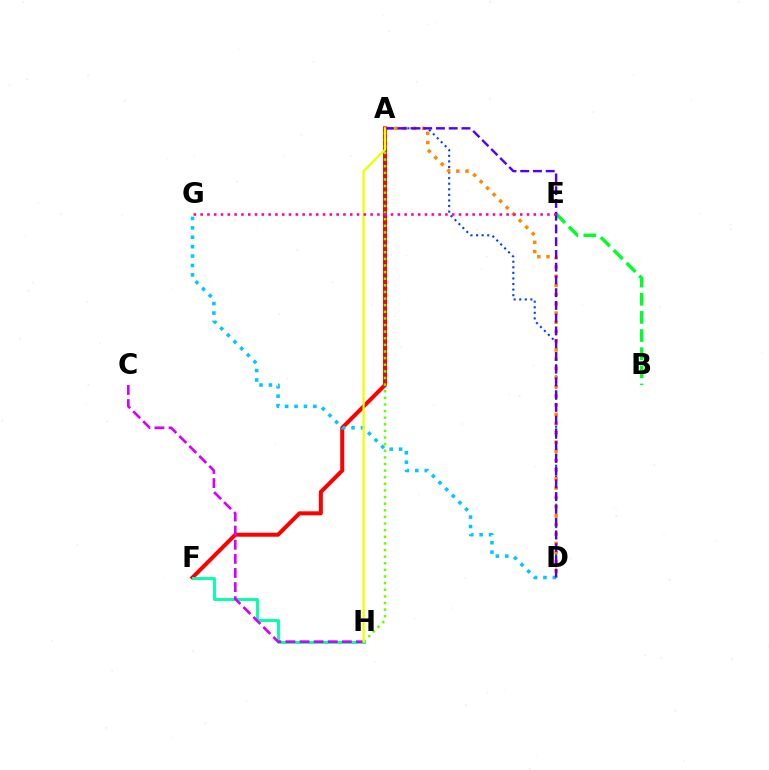{('A', 'D'): [{'color': '#003fff', 'line_style': 'dotted', 'thickness': 1.52}, {'color': '#ff8800', 'line_style': 'dotted', 'thickness': 2.5}, {'color': '#4f00ff', 'line_style': 'dashed', 'thickness': 1.73}], ('A', 'F'): [{'color': '#ff0000', 'line_style': 'solid', 'thickness': 2.89}], ('F', 'H'): [{'color': '#00ffaf', 'line_style': 'solid', 'thickness': 2.08}], ('C', 'H'): [{'color': '#d600ff', 'line_style': 'dashed', 'thickness': 1.92}], ('B', 'E'): [{'color': '#00ff27', 'line_style': 'dashed', 'thickness': 2.46}], ('D', 'G'): [{'color': '#00c7ff', 'line_style': 'dotted', 'thickness': 2.56}], ('A', 'H'): [{'color': '#66ff00', 'line_style': 'dotted', 'thickness': 1.8}, {'color': '#eeff00', 'line_style': 'solid', 'thickness': 1.63}], ('E', 'G'): [{'color': '#ff00a0', 'line_style': 'dotted', 'thickness': 1.85}]}